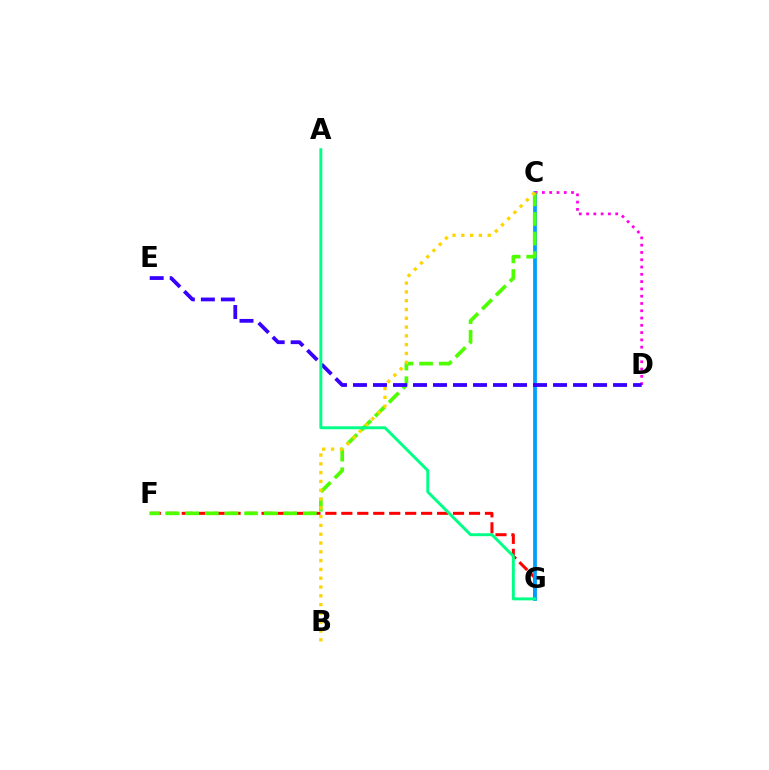{('F', 'G'): [{'color': '#ff0000', 'line_style': 'dashed', 'thickness': 2.17}], ('C', 'G'): [{'color': '#009eff', 'line_style': 'solid', 'thickness': 2.7}], ('C', 'D'): [{'color': '#ff00ed', 'line_style': 'dotted', 'thickness': 1.98}], ('C', 'F'): [{'color': '#4fff00', 'line_style': 'dashed', 'thickness': 2.66}], ('B', 'C'): [{'color': '#ffd500', 'line_style': 'dotted', 'thickness': 2.39}], ('D', 'E'): [{'color': '#3700ff', 'line_style': 'dashed', 'thickness': 2.72}], ('A', 'G'): [{'color': '#00ff86', 'line_style': 'solid', 'thickness': 2.11}]}